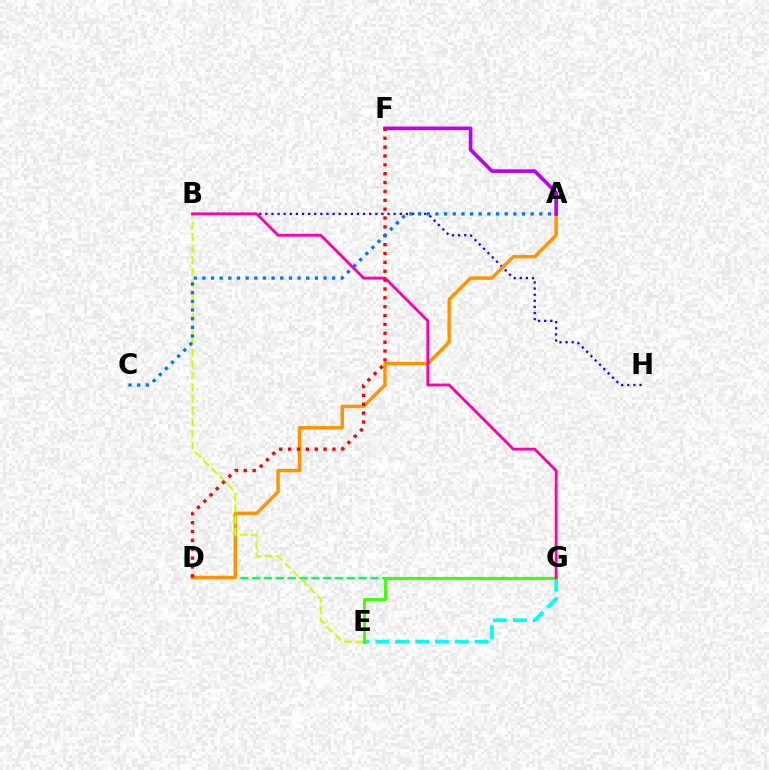{('D', 'G'): [{'color': '#00ff5c', 'line_style': 'dashed', 'thickness': 1.61}], ('B', 'H'): [{'color': '#2500ff', 'line_style': 'dotted', 'thickness': 1.66}], ('A', 'D'): [{'color': '#ff9400', 'line_style': 'solid', 'thickness': 2.49}], ('E', 'G'): [{'color': '#00fff6', 'line_style': 'dashed', 'thickness': 2.7}, {'color': '#3dff00', 'line_style': 'solid', 'thickness': 2.06}], ('A', 'F'): [{'color': '#b900ff', 'line_style': 'solid', 'thickness': 2.61}], ('B', 'E'): [{'color': '#d1ff00', 'line_style': 'dashed', 'thickness': 1.57}], ('B', 'G'): [{'color': '#ff00ac', 'line_style': 'solid', 'thickness': 2.03}], ('D', 'F'): [{'color': '#ff0000', 'line_style': 'dotted', 'thickness': 2.41}], ('A', 'C'): [{'color': '#0074ff', 'line_style': 'dotted', 'thickness': 2.35}]}